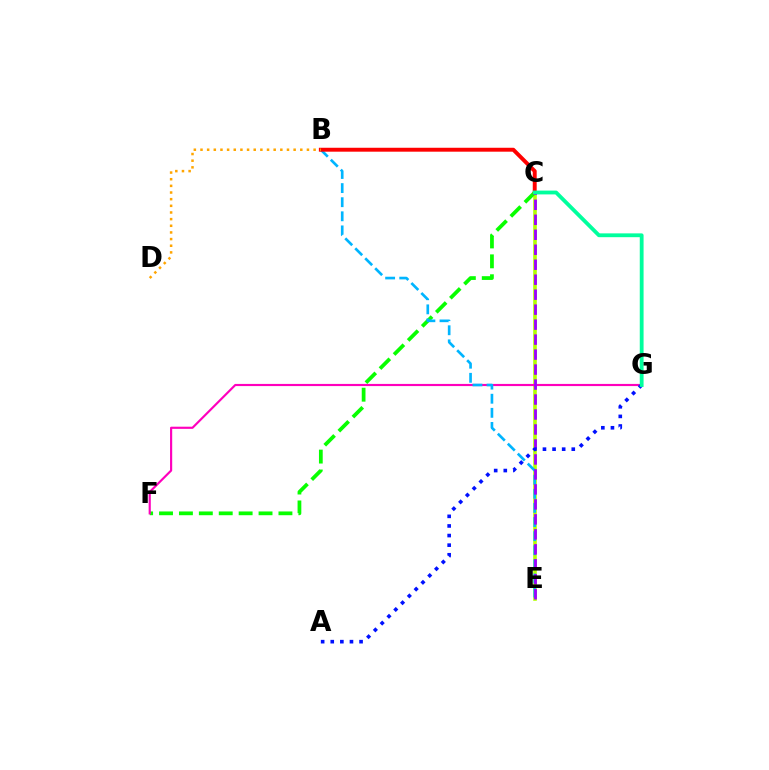{('C', 'E'): [{'color': '#b3ff00', 'line_style': 'solid', 'thickness': 2.6}, {'color': '#9b00ff', 'line_style': 'dashed', 'thickness': 2.03}], ('C', 'F'): [{'color': '#08ff00', 'line_style': 'dashed', 'thickness': 2.7}], ('F', 'G'): [{'color': '#ff00bd', 'line_style': 'solid', 'thickness': 1.56}], ('B', 'E'): [{'color': '#00b5ff', 'line_style': 'dashed', 'thickness': 1.92}], ('B', 'C'): [{'color': '#ff0000', 'line_style': 'solid', 'thickness': 2.83}], ('A', 'G'): [{'color': '#0010ff', 'line_style': 'dotted', 'thickness': 2.61}], ('B', 'D'): [{'color': '#ffa500', 'line_style': 'dotted', 'thickness': 1.81}], ('C', 'G'): [{'color': '#00ff9d', 'line_style': 'solid', 'thickness': 2.75}]}